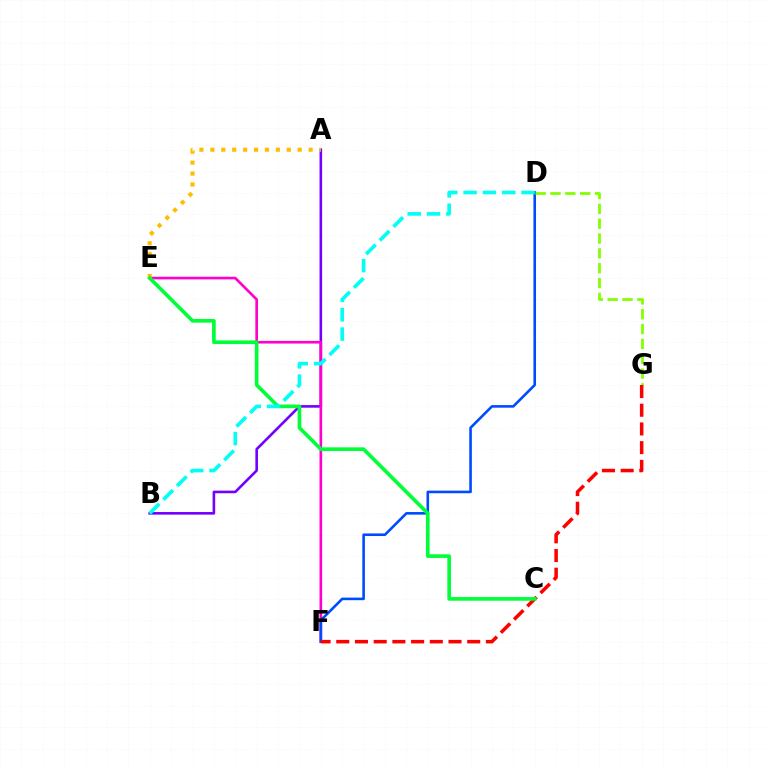{('A', 'B'): [{'color': '#7200ff', 'line_style': 'solid', 'thickness': 1.87}], ('E', 'F'): [{'color': '#ff00cf', 'line_style': 'solid', 'thickness': 1.91}], ('D', 'F'): [{'color': '#004bff', 'line_style': 'solid', 'thickness': 1.87}], ('D', 'G'): [{'color': '#84ff00', 'line_style': 'dashed', 'thickness': 2.02}], ('A', 'E'): [{'color': '#ffbd00', 'line_style': 'dotted', 'thickness': 2.97}], ('F', 'G'): [{'color': '#ff0000', 'line_style': 'dashed', 'thickness': 2.54}], ('C', 'E'): [{'color': '#00ff39', 'line_style': 'solid', 'thickness': 2.63}], ('B', 'D'): [{'color': '#00fff6', 'line_style': 'dashed', 'thickness': 2.62}]}